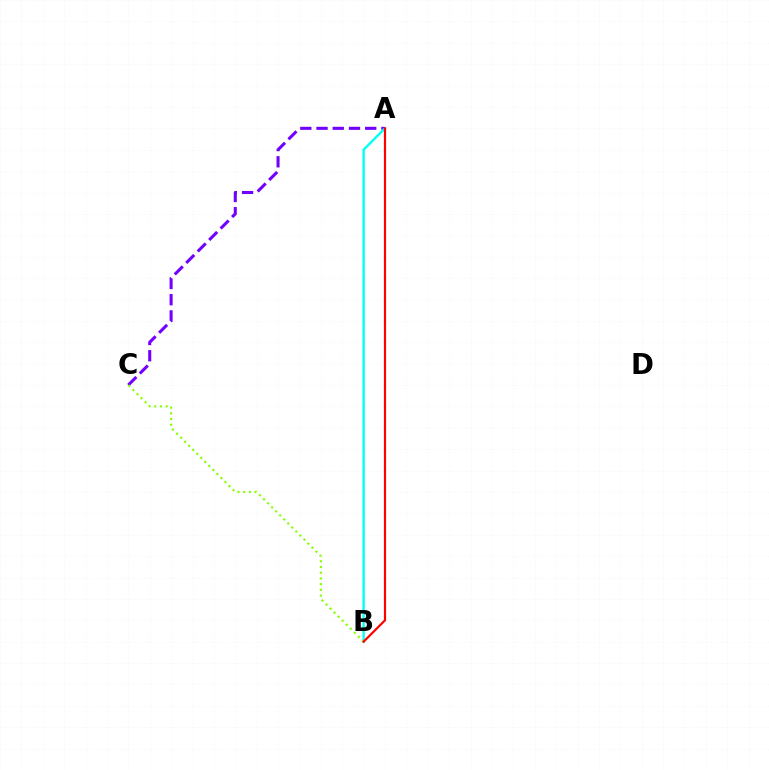{('A', 'C'): [{'color': '#7200ff', 'line_style': 'dashed', 'thickness': 2.2}], ('A', 'B'): [{'color': '#00fff6', 'line_style': 'solid', 'thickness': 1.69}, {'color': '#ff0000', 'line_style': 'solid', 'thickness': 1.58}], ('B', 'C'): [{'color': '#84ff00', 'line_style': 'dotted', 'thickness': 1.55}]}